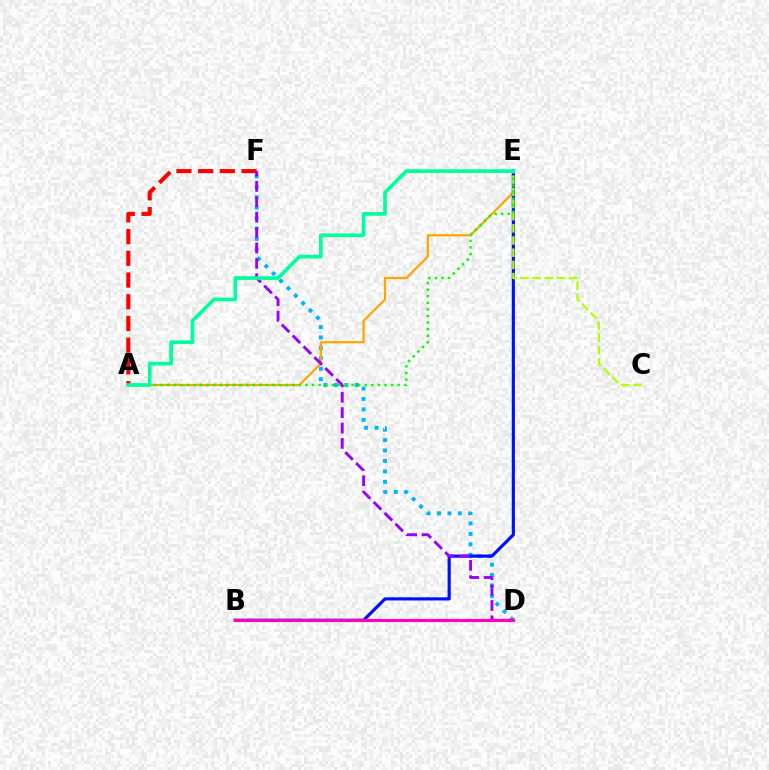{('D', 'F'): [{'color': '#00b5ff', 'line_style': 'dotted', 'thickness': 2.83}, {'color': '#9b00ff', 'line_style': 'dashed', 'thickness': 2.09}], ('A', 'E'): [{'color': '#ffa500', 'line_style': 'solid', 'thickness': 1.62}, {'color': '#08ff00', 'line_style': 'dotted', 'thickness': 1.79}, {'color': '#00ff9d', 'line_style': 'solid', 'thickness': 2.66}], ('B', 'E'): [{'color': '#0010ff', 'line_style': 'solid', 'thickness': 2.27}], ('A', 'F'): [{'color': '#ff0000', 'line_style': 'dashed', 'thickness': 2.95}], ('C', 'E'): [{'color': '#b3ff00', 'line_style': 'dashed', 'thickness': 1.65}], ('B', 'D'): [{'color': '#ff00bd', 'line_style': 'solid', 'thickness': 2.27}]}